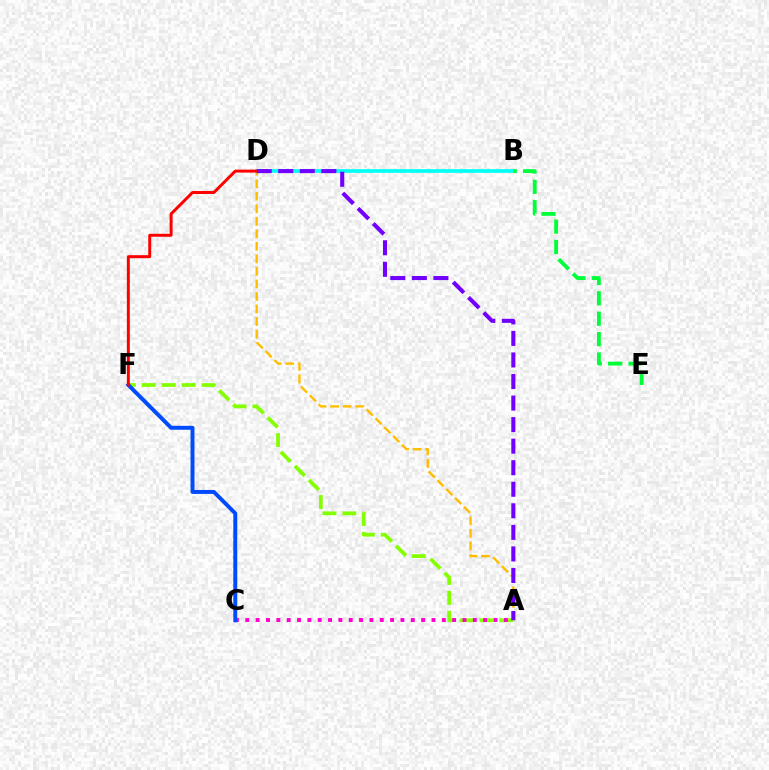{('A', 'F'): [{'color': '#84ff00', 'line_style': 'dashed', 'thickness': 2.7}], ('A', 'D'): [{'color': '#ffbd00', 'line_style': 'dashed', 'thickness': 1.7}, {'color': '#7200ff', 'line_style': 'dashed', 'thickness': 2.93}], ('A', 'C'): [{'color': '#ff00cf', 'line_style': 'dotted', 'thickness': 2.81}], ('B', 'D'): [{'color': '#00fff6', 'line_style': 'solid', 'thickness': 2.66}], ('B', 'E'): [{'color': '#00ff39', 'line_style': 'dashed', 'thickness': 2.77}], ('C', 'F'): [{'color': '#004bff', 'line_style': 'solid', 'thickness': 2.84}], ('D', 'F'): [{'color': '#ff0000', 'line_style': 'solid', 'thickness': 2.13}]}